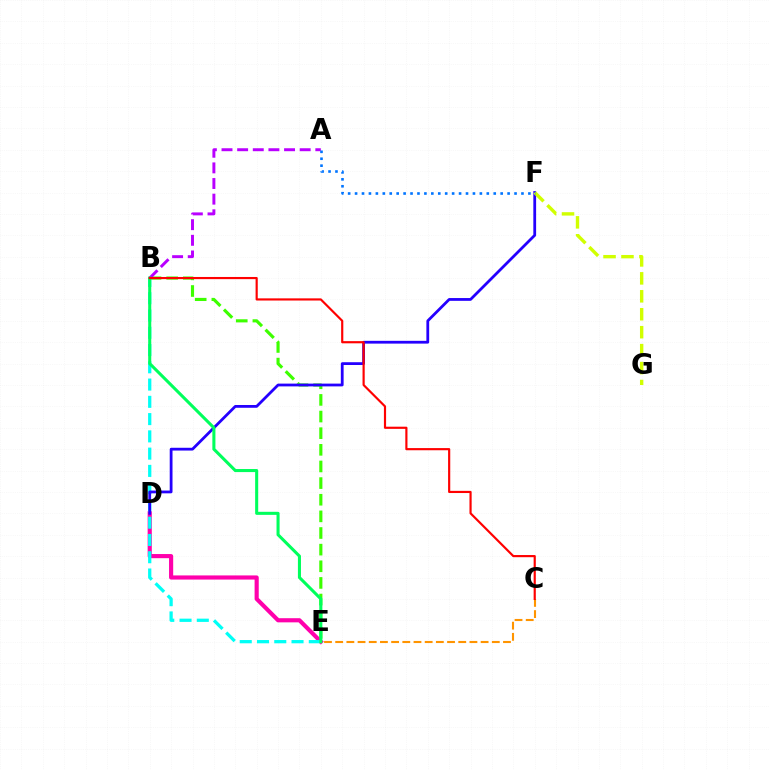{('B', 'E'): [{'color': '#3dff00', 'line_style': 'dashed', 'thickness': 2.26}, {'color': '#00fff6', 'line_style': 'dashed', 'thickness': 2.35}, {'color': '#00ff5c', 'line_style': 'solid', 'thickness': 2.2}], ('D', 'E'): [{'color': '#ff00ac', 'line_style': 'solid', 'thickness': 2.99}], ('C', 'E'): [{'color': '#ff9400', 'line_style': 'dashed', 'thickness': 1.52}], ('D', 'F'): [{'color': '#2500ff', 'line_style': 'solid', 'thickness': 2.0}], ('F', 'G'): [{'color': '#d1ff00', 'line_style': 'dashed', 'thickness': 2.44}], ('A', 'B'): [{'color': '#b900ff', 'line_style': 'dashed', 'thickness': 2.12}], ('A', 'F'): [{'color': '#0074ff', 'line_style': 'dotted', 'thickness': 1.88}], ('B', 'C'): [{'color': '#ff0000', 'line_style': 'solid', 'thickness': 1.56}]}